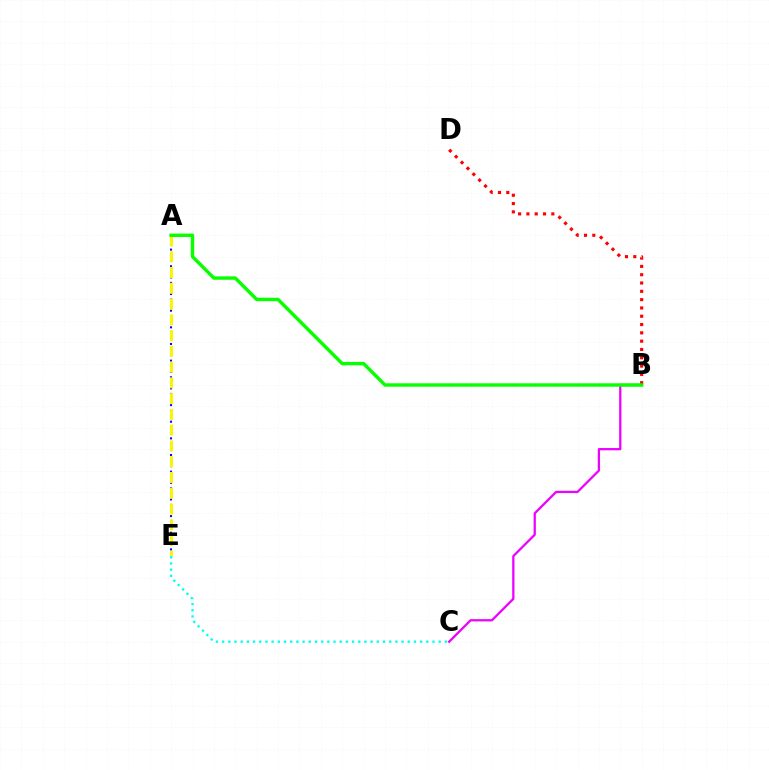{('B', 'D'): [{'color': '#ff0000', 'line_style': 'dotted', 'thickness': 2.26}], ('A', 'E'): [{'color': '#0010ff', 'line_style': 'dotted', 'thickness': 1.51}, {'color': '#fcf500', 'line_style': 'dashed', 'thickness': 2.14}], ('B', 'C'): [{'color': '#ee00ff', 'line_style': 'solid', 'thickness': 1.63}], ('A', 'B'): [{'color': '#08ff00', 'line_style': 'solid', 'thickness': 2.46}], ('C', 'E'): [{'color': '#00fff6', 'line_style': 'dotted', 'thickness': 1.68}]}